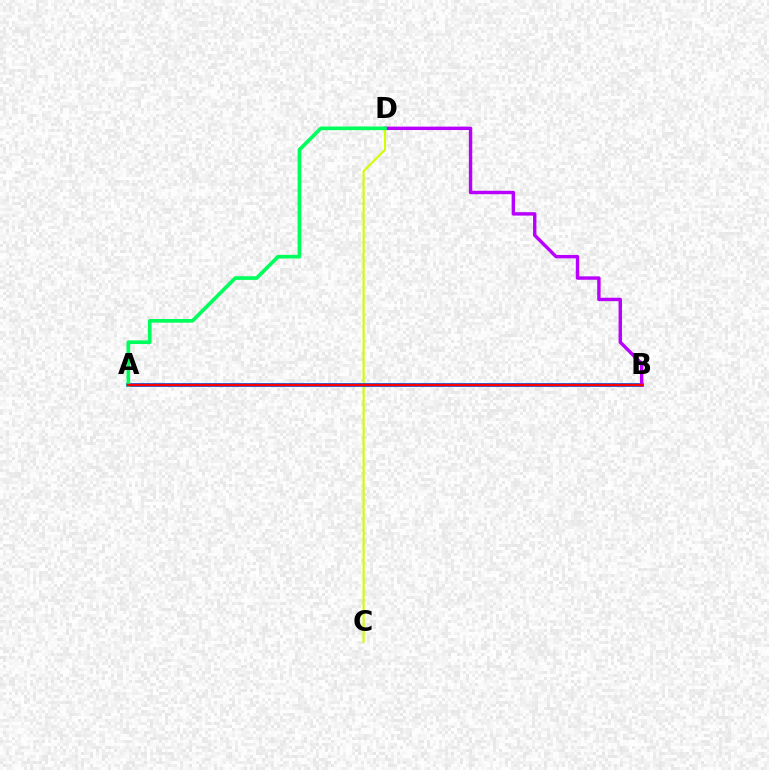{('C', 'D'): [{'color': '#d1ff00', 'line_style': 'solid', 'thickness': 1.55}], ('A', 'B'): [{'color': '#0074ff', 'line_style': 'solid', 'thickness': 2.81}, {'color': '#ff0000', 'line_style': 'solid', 'thickness': 1.8}], ('B', 'D'): [{'color': '#b900ff', 'line_style': 'solid', 'thickness': 2.45}], ('A', 'D'): [{'color': '#00ff5c', 'line_style': 'solid', 'thickness': 2.65}]}